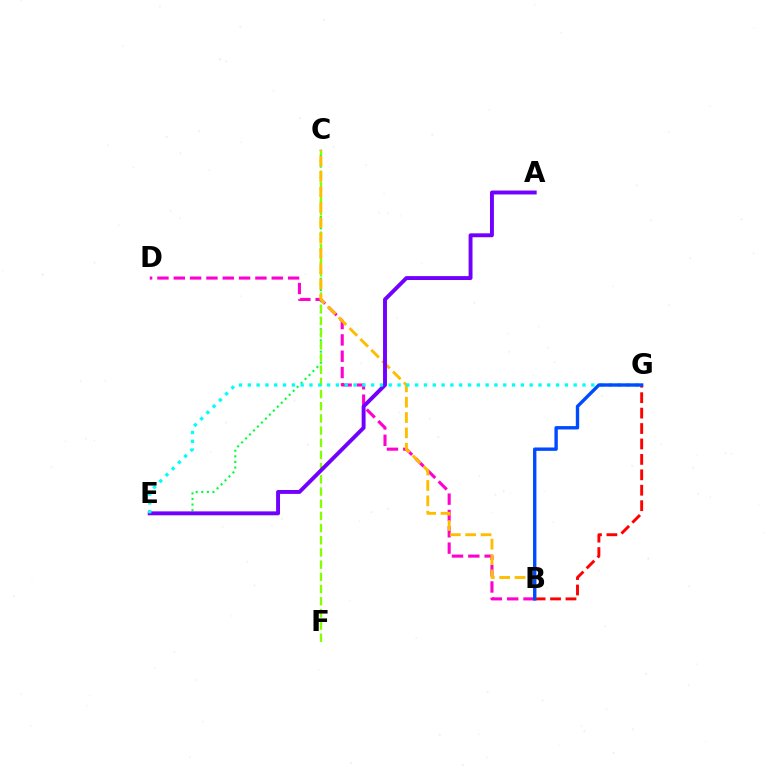{('B', 'G'): [{'color': '#ff0000', 'line_style': 'dashed', 'thickness': 2.1}, {'color': '#004bff', 'line_style': 'solid', 'thickness': 2.43}], ('C', 'E'): [{'color': '#00ff39', 'line_style': 'dotted', 'thickness': 1.52}], ('C', 'F'): [{'color': '#84ff00', 'line_style': 'dashed', 'thickness': 1.66}], ('B', 'D'): [{'color': '#ff00cf', 'line_style': 'dashed', 'thickness': 2.22}], ('B', 'C'): [{'color': '#ffbd00', 'line_style': 'dashed', 'thickness': 2.09}], ('A', 'E'): [{'color': '#7200ff', 'line_style': 'solid', 'thickness': 2.81}], ('E', 'G'): [{'color': '#00fff6', 'line_style': 'dotted', 'thickness': 2.39}]}